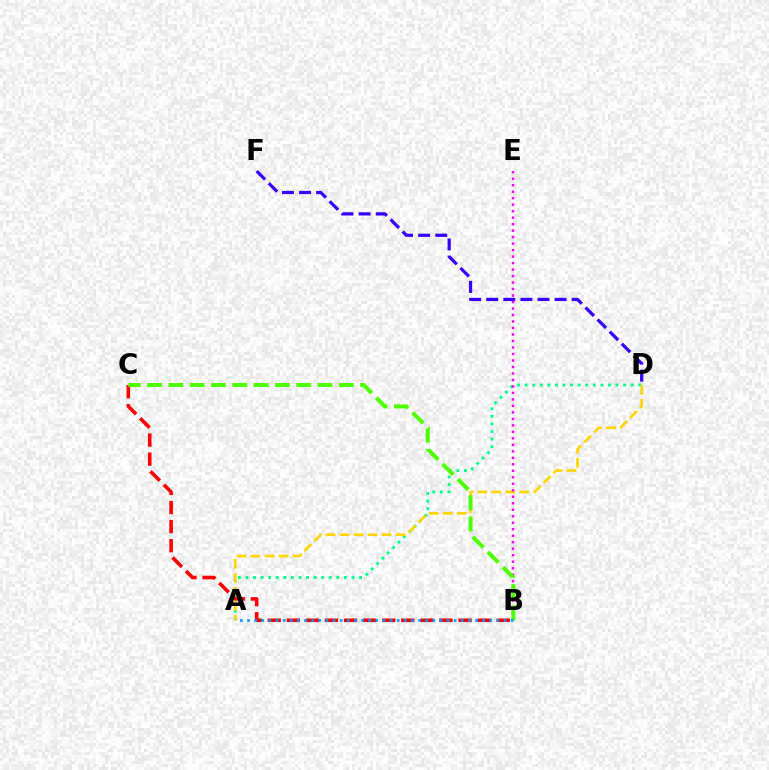{('A', 'D'): [{'color': '#00ff86', 'line_style': 'dotted', 'thickness': 2.06}, {'color': '#ffd500', 'line_style': 'dashed', 'thickness': 1.9}], ('B', 'E'): [{'color': '#ff00ed', 'line_style': 'dotted', 'thickness': 1.76}], ('B', 'C'): [{'color': '#ff0000', 'line_style': 'dashed', 'thickness': 2.59}, {'color': '#4fff00', 'line_style': 'dashed', 'thickness': 2.89}], ('D', 'F'): [{'color': '#3700ff', 'line_style': 'dashed', 'thickness': 2.32}], ('A', 'B'): [{'color': '#009eff', 'line_style': 'dotted', 'thickness': 1.94}]}